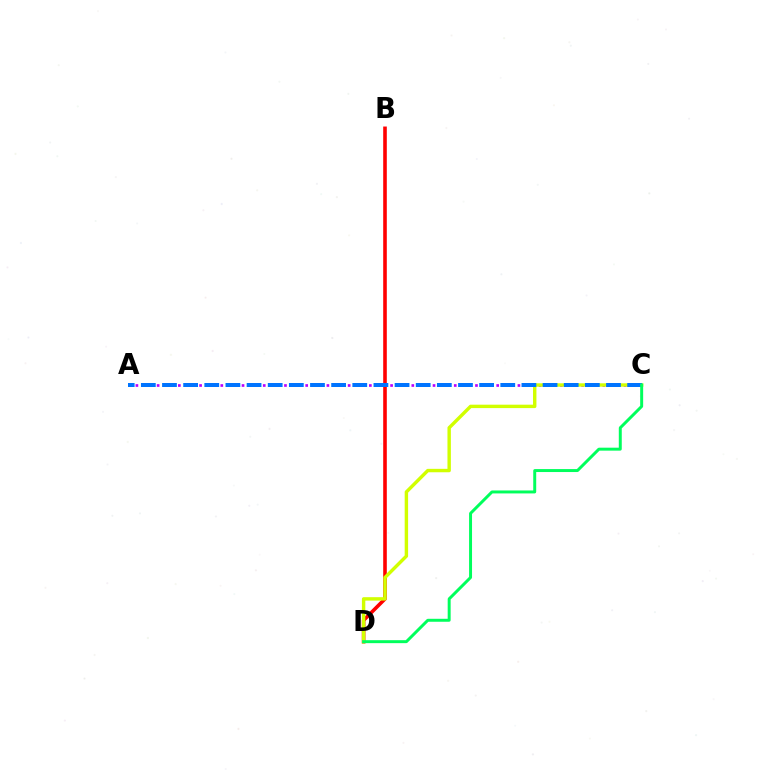{('A', 'C'): [{'color': '#b900ff', 'line_style': 'dotted', 'thickness': 1.92}, {'color': '#0074ff', 'line_style': 'dashed', 'thickness': 2.87}], ('B', 'D'): [{'color': '#ff0000', 'line_style': 'solid', 'thickness': 2.59}], ('C', 'D'): [{'color': '#d1ff00', 'line_style': 'solid', 'thickness': 2.46}, {'color': '#00ff5c', 'line_style': 'solid', 'thickness': 2.13}]}